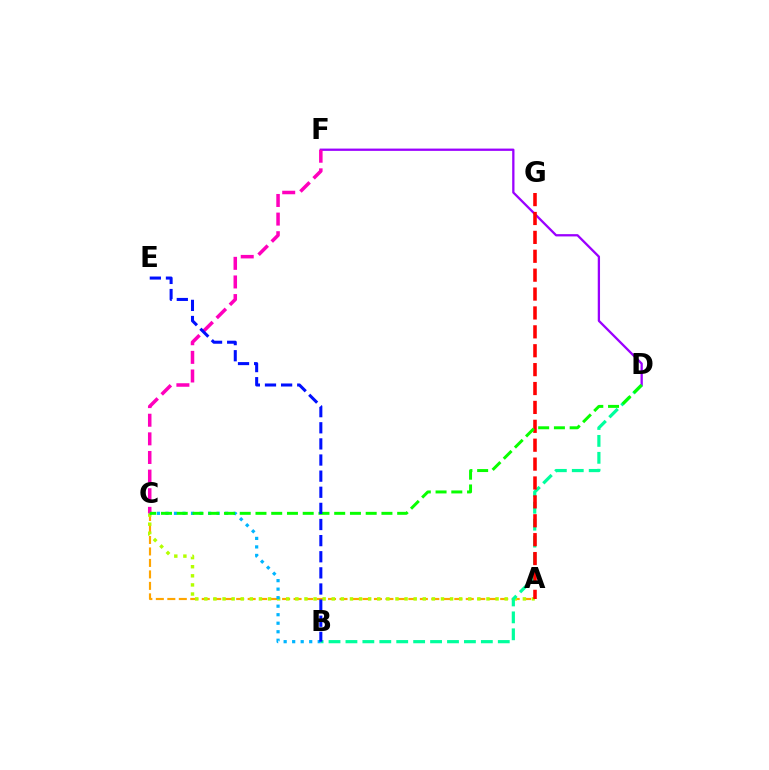{('A', 'C'): [{'color': '#ffa500', 'line_style': 'dashed', 'thickness': 1.56}, {'color': '#b3ff00', 'line_style': 'dotted', 'thickness': 2.47}], ('D', 'F'): [{'color': '#9b00ff', 'line_style': 'solid', 'thickness': 1.65}], ('B', 'C'): [{'color': '#00b5ff', 'line_style': 'dotted', 'thickness': 2.31}], ('B', 'D'): [{'color': '#00ff9d', 'line_style': 'dashed', 'thickness': 2.3}], ('C', 'F'): [{'color': '#ff00bd', 'line_style': 'dashed', 'thickness': 2.53}], ('A', 'G'): [{'color': '#ff0000', 'line_style': 'dashed', 'thickness': 2.57}], ('C', 'D'): [{'color': '#08ff00', 'line_style': 'dashed', 'thickness': 2.14}], ('B', 'E'): [{'color': '#0010ff', 'line_style': 'dashed', 'thickness': 2.19}]}